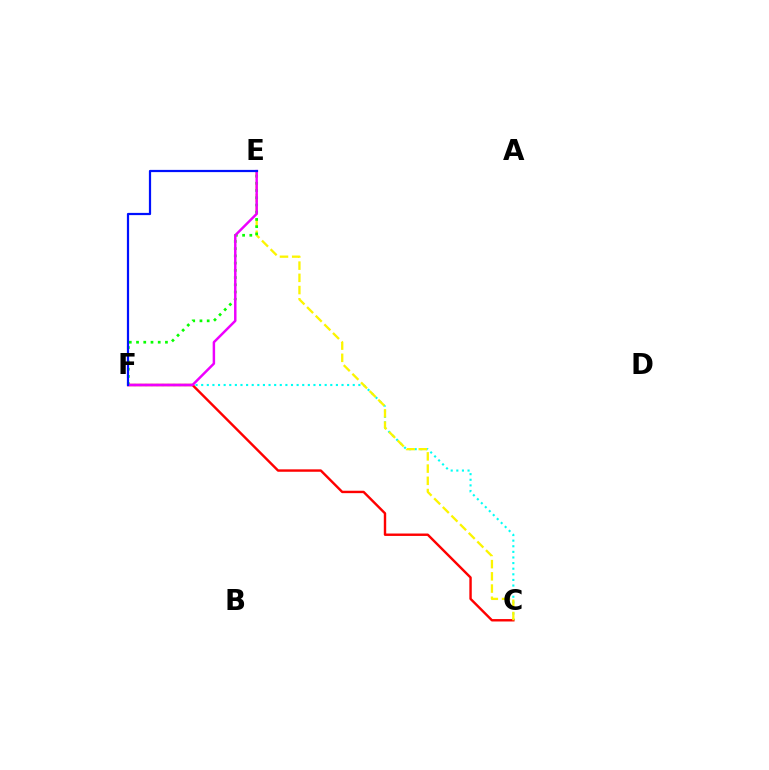{('C', 'F'): [{'color': '#00fff6', 'line_style': 'dotted', 'thickness': 1.53}, {'color': '#ff0000', 'line_style': 'solid', 'thickness': 1.74}], ('C', 'E'): [{'color': '#fcf500', 'line_style': 'dashed', 'thickness': 1.66}], ('E', 'F'): [{'color': '#08ff00', 'line_style': 'dotted', 'thickness': 1.96}, {'color': '#ee00ff', 'line_style': 'solid', 'thickness': 1.78}, {'color': '#0010ff', 'line_style': 'solid', 'thickness': 1.6}]}